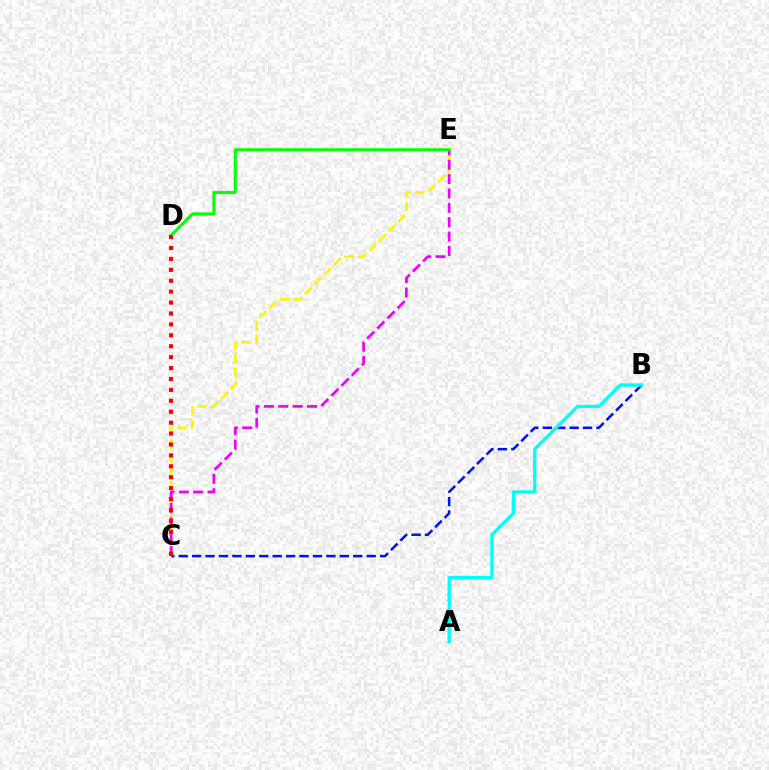{('B', 'C'): [{'color': '#0010ff', 'line_style': 'dashed', 'thickness': 1.82}], ('C', 'E'): [{'color': '#fcf500', 'line_style': 'dashed', 'thickness': 1.86}, {'color': '#ee00ff', 'line_style': 'dashed', 'thickness': 1.95}], ('D', 'E'): [{'color': '#08ff00', 'line_style': 'solid', 'thickness': 2.17}], ('A', 'B'): [{'color': '#00fff6', 'line_style': 'solid', 'thickness': 2.36}], ('C', 'D'): [{'color': '#ff0000', 'line_style': 'dotted', 'thickness': 2.97}]}